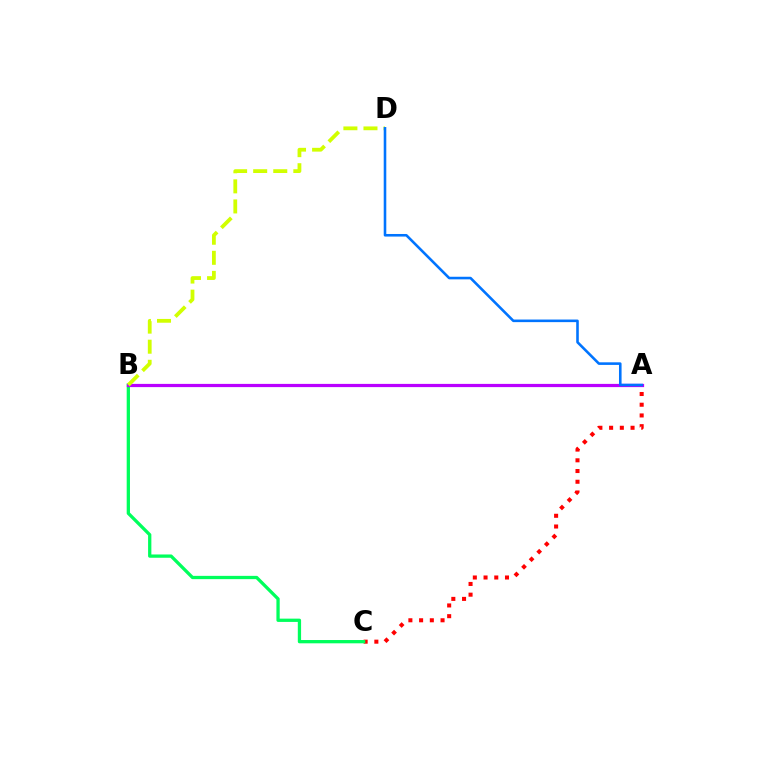{('A', 'C'): [{'color': '#ff0000', 'line_style': 'dotted', 'thickness': 2.91}], ('B', 'C'): [{'color': '#00ff5c', 'line_style': 'solid', 'thickness': 2.36}], ('A', 'B'): [{'color': '#b900ff', 'line_style': 'solid', 'thickness': 2.32}], ('B', 'D'): [{'color': '#d1ff00', 'line_style': 'dashed', 'thickness': 2.73}], ('A', 'D'): [{'color': '#0074ff', 'line_style': 'solid', 'thickness': 1.86}]}